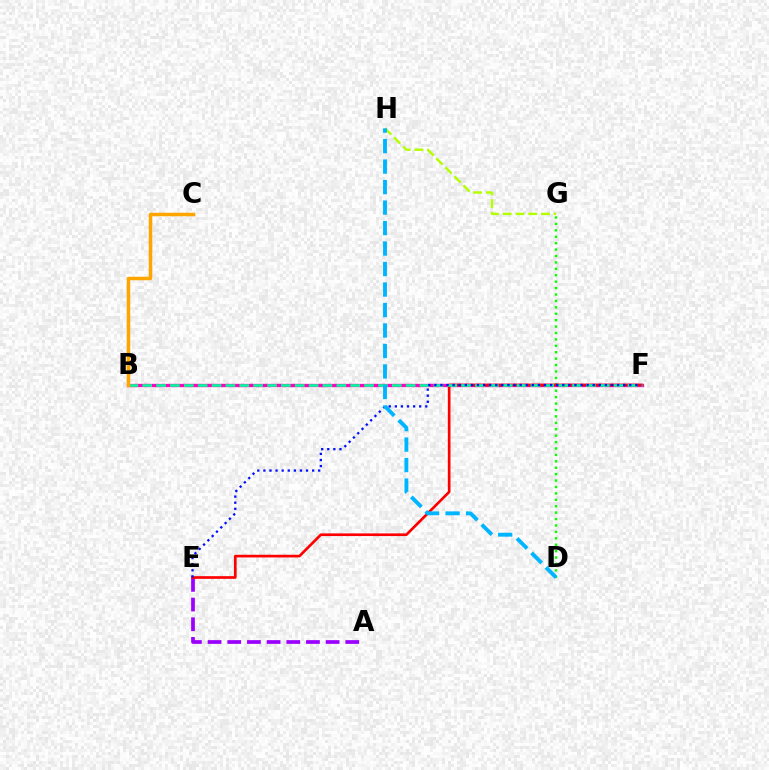{('A', 'E'): [{'color': '#9b00ff', 'line_style': 'dashed', 'thickness': 2.67}], ('D', 'G'): [{'color': '#08ff00', 'line_style': 'dotted', 'thickness': 1.74}], ('B', 'F'): [{'color': '#ff00bd', 'line_style': 'solid', 'thickness': 2.4}, {'color': '#00ff9d', 'line_style': 'dashed', 'thickness': 1.88}], ('E', 'F'): [{'color': '#ff0000', 'line_style': 'solid', 'thickness': 1.92}, {'color': '#0010ff', 'line_style': 'dotted', 'thickness': 1.65}], ('B', 'C'): [{'color': '#ffa500', 'line_style': 'solid', 'thickness': 2.51}], ('G', 'H'): [{'color': '#b3ff00', 'line_style': 'dashed', 'thickness': 1.73}], ('D', 'H'): [{'color': '#00b5ff', 'line_style': 'dashed', 'thickness': 2.78}]}